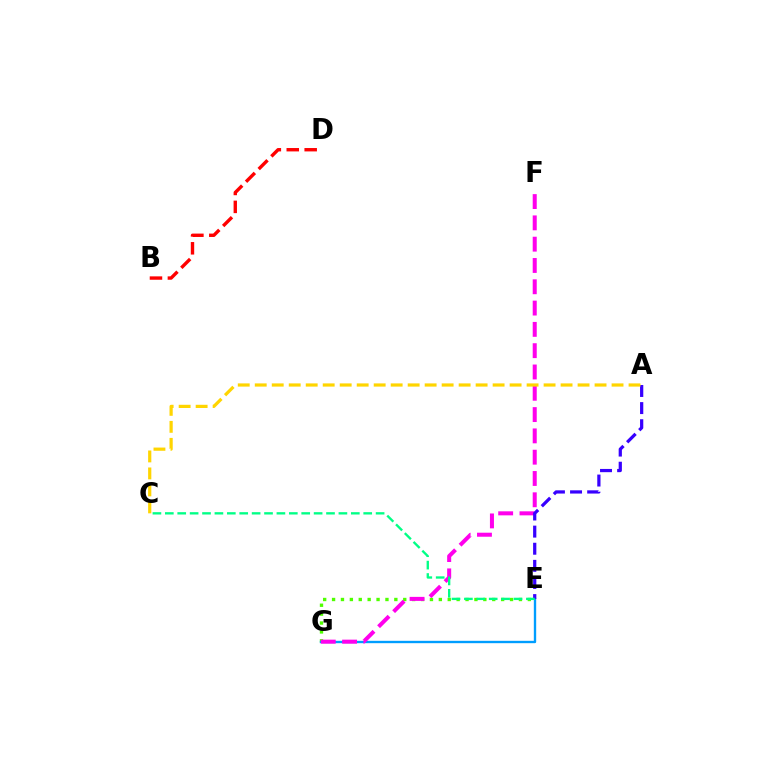{('E', 'G'): [{'color': '#4fff00', 'line_style': 'dotted', 'thickness': 2.42}, {'color': '#009eff', 'line_style': 'solid', 'thickness': 1.7}], ('F', 'G'): [{'color': '#ff00ed', 'line_style': 'dashed', 'thickness': 2.89}], ('A', 'E'): [{'color': '#3700ff', 'line_style': 'dashed', 'thickness': 2.33}], ('B', 'D'): [{'color': '#ff0000', 'line_style': 'dashed', 'thickness': 2.43}], ('A', 'C'): [{'color': '#ffd500', 'line_style': 'dashed', 'thickness': 2.31}], ('C', 'E'): [{'color': '#00ff86', 'line_style': 'dashed', 'thickness': 1.68}]}